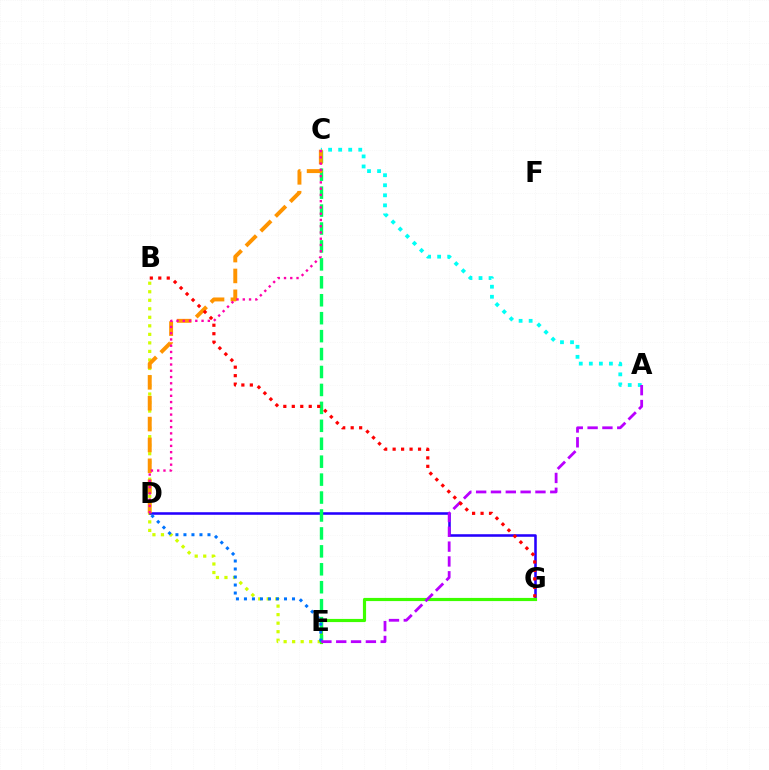{('B', 'E'): [{'color': '#d1ff00', 'line_style': 'dotted', 'thickness': 2.32}], ('A', 'C'): [{'color': '#00fff6', 'line_style': 'dotted', 'thickness': 2.73}], ('D', 'G'): [{'color': '#2500ff', 'line_style': 'solid', 'thickness': 1.84}], ('E', 'G'): [{'color': '#3dff00', 'line_style': 'solid', 'thickness': 2.28}], ('C', 'E'): [{'color': '#00ff5c', 'line_style': 'dashed', 'thickness': 2.44}], ('D', 'E'): [{'color': '#0074ff', 'line_style': 'dotted', 'thickness': 2.18}], ('A', 'E'): [{'color': '#b900ff', 'line_style': 'dashed', 'thickness': 2.01}], ('C', 'D'): [{'color': '#ff9400', 'line_style': 'dashed', 'thickness': 2.83}, {'color': '#ff00ac', 'line_style': 'dotted', 'thickness': 1.7}], ('B', 'G'): [{'color': '#ff0000', 'line_style': 'dotted', 'thickness': 2.3}]}